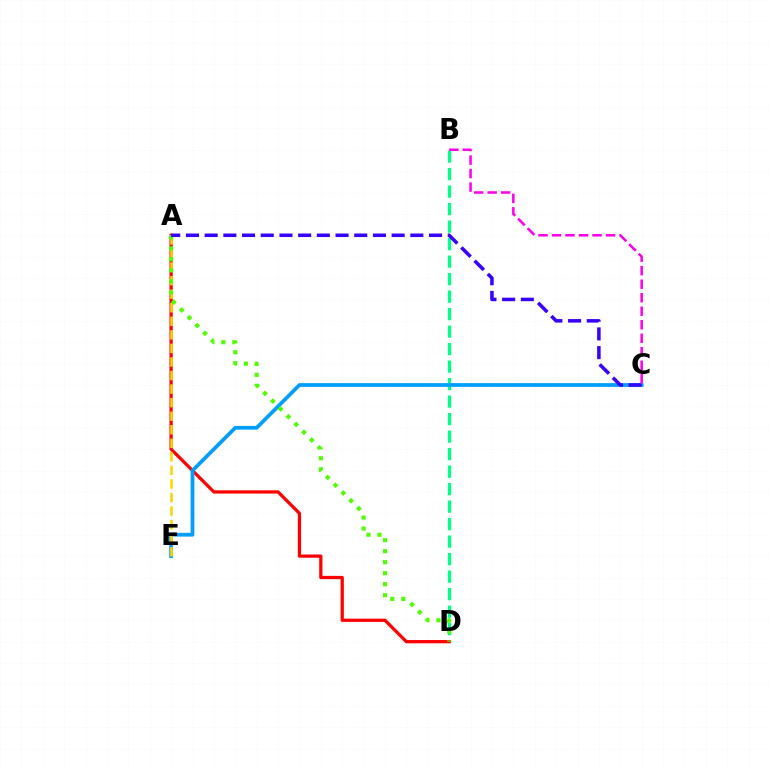{('B', 'D'): [{'color': '#00ff86', 'line_style': 'dashed', 'thickness': 2.38}], ('A', 'D'): [{'color': '#ff0000', 'line_style': 'solid', 'thickness': 2.34}, {'color': '#4fff00', 'line_style': 'dotted', 'thickness': 2.99}], ('C', 'E'): [{'color': '#009eff', 'line_style': 'solid', 'thickness': 2.69}], ('A', 'E'): [{'color': '#ffd500', 'line_style': 'dashed', 'thickness': 1.84}], ('A', 'C'): [{'color': '#3700ff', 'line_style': 'dashed', 'thickness': 2.54}], ('B', 'C'): [{'color': '#ff00ed', 'line_style': 'dashed', 'thickness': 1.84}]}